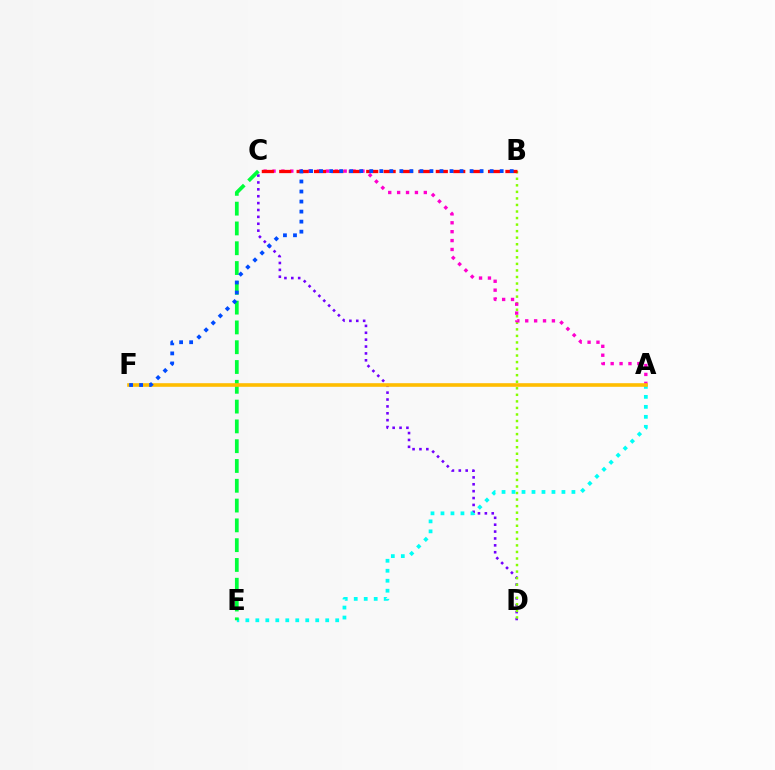{('C', 'D'): [{'color': '#7200ff', 'line_style': 'dotted', 'thickness': 1.87}], ('B', 'D'): [{'color': '#84ff00', 'line_style': 'dotted', 'thickness': 1.78}], ('A', 'C'): [{'color': '#ff00cf', 'line_style': 'dotted', 'thickness': 2.42}], ('A', 'E'): [{'color': '#00fff6', 'line_style': 'dotted', 'thickness': 2.71}], ('C', 'E'): [{'color': '#00ff39', 'line_style': 'dashed', 'thickness': 2.69}], ('A', 'F'): [{'color': '#ffbd00', 'line_style': 'solid', 'thickness': 2.6}], ('B', 'C'): [{'color': '#ff0000', 'line_style': 'dashed', 'thickness': 2.36}], ('B', 'F'): [{'color': '#004bff', 'line_style': 'dotted', 'thickness': 2.73}]}